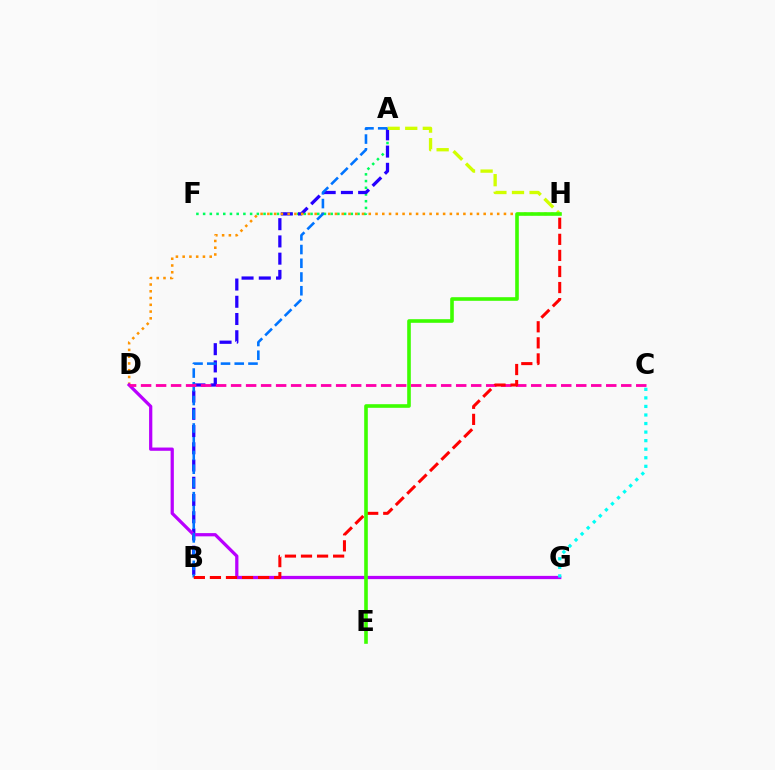{('A', 'F'): [{'color': '#00ff5c', 'line_style': 'dotted', 'thickness': 1.82}], ('A', 'B'): [{'color': '#2500ff', 'line_style': 'dashed', 'thickness': 2.34}, {'color': '#0074ff', 'line_style': 'dashed', 'thickness': 1.87}], ('D', 'H'): [{'color': '#ff9400', 'line_style': 'dotted', 'thickness': 1.84}], ('A', 'H'): [{'color': '#d1ff00', 'line_style': 'dashed', 'thickness': 2.39}], ('D', 'G'): [{'color': '#b900ff', 'line_style': 'solid', 'thickness': 2.34}], ('C', 'D'): [{'color': '#ff00ac', 'line_style': 'dashed', 'thickness': 2.04}], ('B', 'H'): [{'color': '#ff0000', 'line_style': 'dashed', 'thickness': 2.18}], ('C', 'G'): [{'color': '#00fff6', 'line_style': 'dotted', 'thickness': 2.32}], ('E', 'H'): [{'color': '#3dff00', 'line_style': 'solid', 'thickness': 2.6}]}